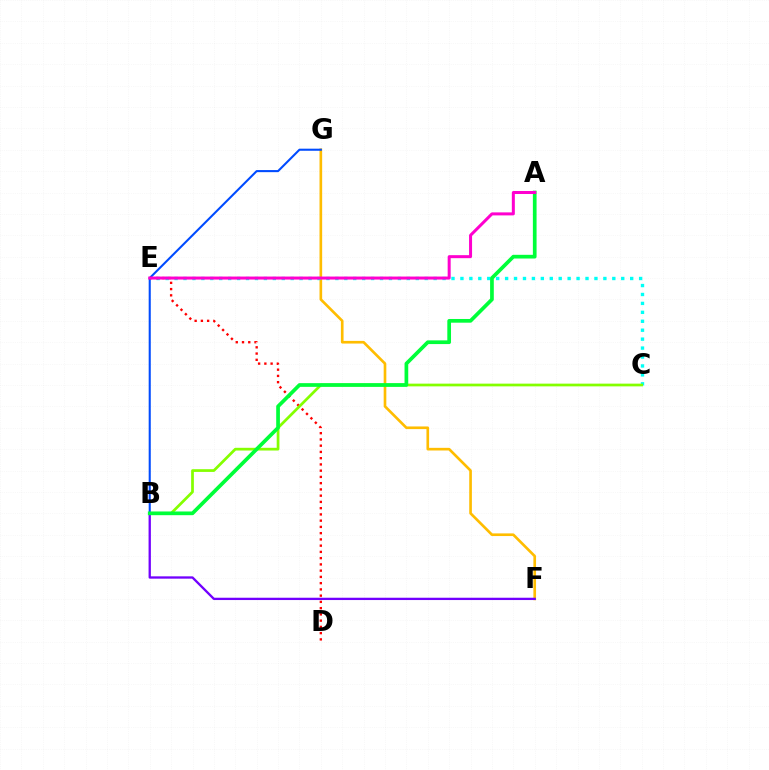{('F', 'G'): [{'color': '#ffbd00', 'line_style': 'solid', 'thickness': 1.91}], ('C', 'E'): [{'color': '#00fff6', 'line_style': 'dotted', 'thickness': 2.43}], ('B', 'G'): [{'color': '#004bff', 'line_style': 'solid', 'thickness': 1.5}], ('D', 'E'): [{'color': '#ff0000', 'line_style': 'dotted', 'thickness': 1.7}], ('B', 'C'): [{'color': '#84ff00', 'line_style': 'solid', 'thickness': 1.96}], ('B', 'F'): [{'color': '#7200ff', 'line_style': 'solid', 'thickness': 1.66}], ('A', 'B'): [{'color': '#00ff39', 'line_style': 'solid', 'thickness': 2.67}], ('A', 'E'): [{'color': '#ff00cf', 'line_style': 'solid', 'thickness': 2.17}]}